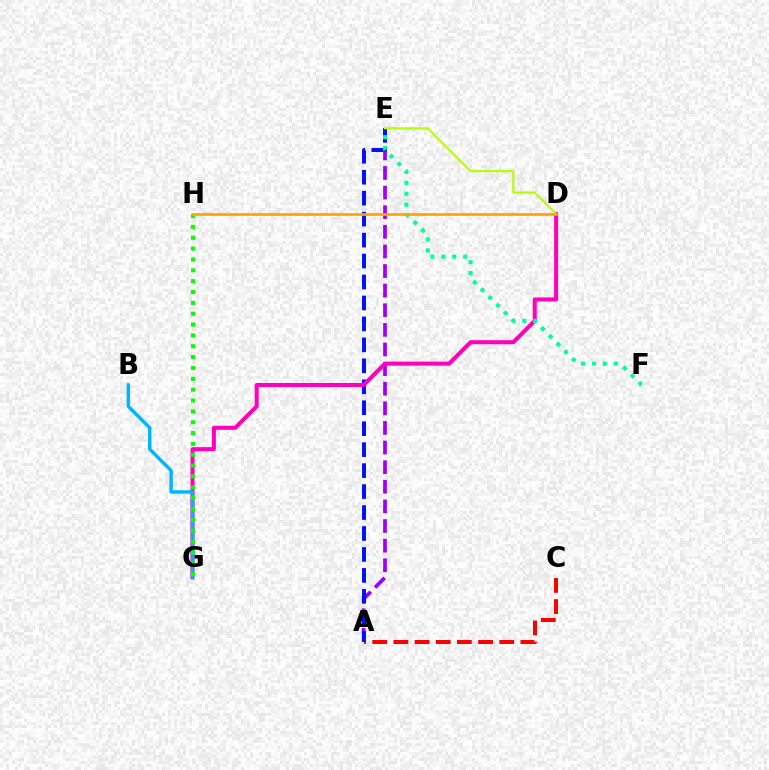{('A', 'E'): [{'color': '#9b00ff', 'line_style': 'dashed', 'thickness': 2.66}, {'color': '#0010ff', 'line_style': 'dashed', 'thickness': 2.85}], ('A', 'C'): [{'color': '#ff0000', 'line_style': 'dashed', 'thickness': 2.88}], ('D', 'G'): [{'color': '#ff00bd', 'line_style': 'solid', 'thickness': 2.91}], ('B', 'G'): [{'color': '#00b5ff', 'line_style': 'solid', 'thickness': 2.45}], ('E', 'F'): [{'color': '#00ff9d', 'line_style': 'dotted', 'thickness': 2.97}], ('G', 'H'): [{'color': '#08ff00', 'line_style': 'dotted', 'thickness': 2.95}], ('D', 'E'): [{'color': '#b3ff00', 'line_style': 'solid', 'thickness': 1.53}], ('D', 'H'): [{'color': '#ffa500', 'line_style': 'solid', 'thickness': 1.96}]}